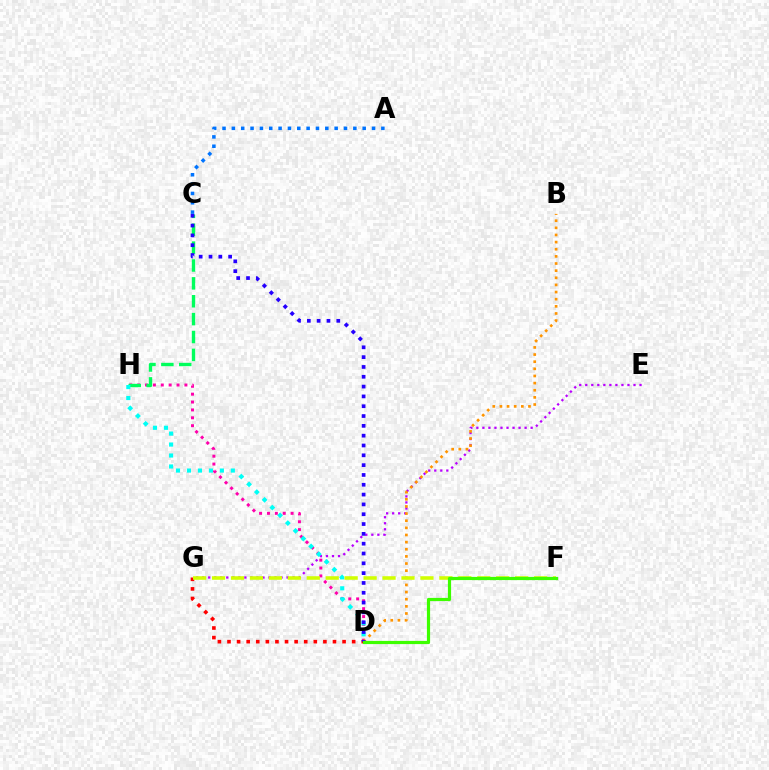{('D', 'H'): [{'color': '#ff00ac', 'line_style': 'dotted', 'thickness': 2.14}, {'color': '#00fff6', 'line_style': 'dotted', 'thickness': 2.98}], ('C', 'H'): [{'color': '#00ff5c', 'line_style': 'dashed', 'thickness': 2.43}], ('E', 'G'): [{'color': '#b900ff', 'line_style': 'dotted', 'thickness': 1.64}], ('B', 'D'): [{'color': '#ff9400', 'line_style': 'dotted', 'thickness': 1.94}], ('D', 'G'): [{'color': '#ff0000', 'line_style': 'dotted', 'thickness': 2.61}], ('C', 'D'): [{'color': '#2500ff', 'line_style': 'dotted', 'thickness': 2.67}], ('F', 'G'): [{'color': '#d1ff00', 'line_style': 'dashed', 'thickness': 2.57}], ('D', 'F'): [{'color': '#3dff00', 'line_style': 'solid', 'thickness': 2.3}], ('A', 'C'): [{'color': '#0074ff', 'line_style': 'dotted', 'thickness': 2.54}]}